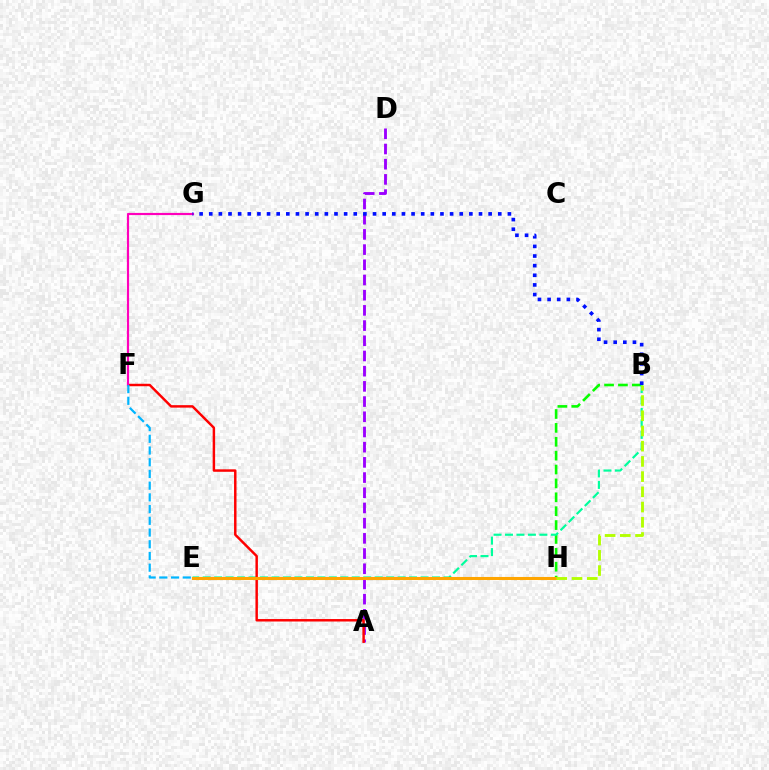{('B', 'H'): [{'color': '#08ff00', 'line_style': 'dashed', 'thickness': 1.89}, {'color': '#b3ff00', 'line_style': 'dashed', 'thickness': 2.07}], ('A', 'D'): [{'color': '#9b00ff', 'line_style': 'dashed', 'thickness': 2.06}], ('B', 'E'): [{'color': '#00ff9d', 'line_style': 'dashed', 'thickness': 1.56}], ('A', 'F'): [{'color': '#ff0000', 'line_style': 'solid', 'thickness': 1.77}], ('E', 'H'): [{'color': '#ffa500', 'line_style': 'solid', 'thickness': 2.21}], ('F', 'G'): [{'color': '#ff00bd', 'line_style': 'solid', 'thickness': 1.57}], ('E', 'F'): [{'color': '#00b5ff', 'line_style': 'dashed', 'thickness': 1.59}], ('B', 'G'): [{'color': '#0010ff', 'line_style': 'dotted', 'thickness': 2.62}]}